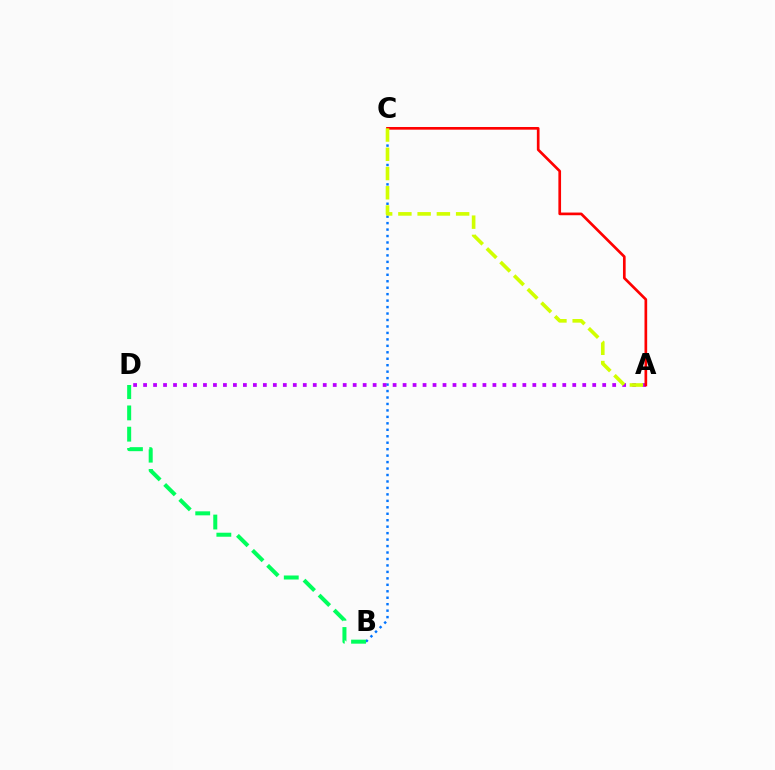{('B', 'C'): [{'color': '#0074ff', 'line_style': 'dotted', 'thickness': 1.75}], ('B', 'D'): [{'color': '#00ff5c', 'line_style': 'dashed', 'thickness': 2.89}], ('A', 'D'): [{'color': '#b900ff', 'line_style': 'dotted', 'thickness': 2.71}], ('A', 'C'): [{'color': '#ff0000', 'line_style': 'solid', 'thickness': 1.93}, {'color': '#d1ff00', 'line_style': 'dashed', 'thickness': 2.61}]}